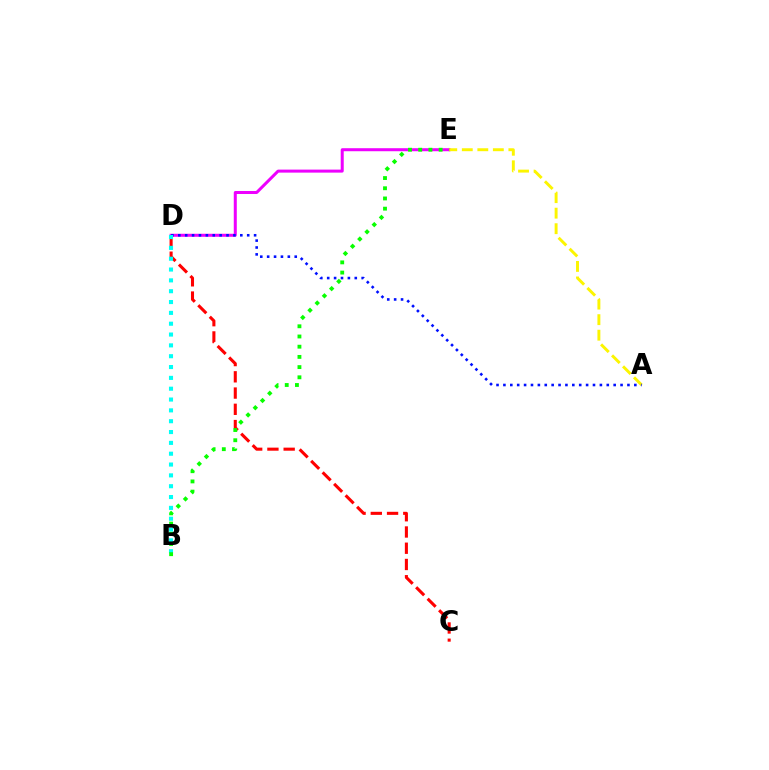{('D', 'E'): [{'color': '#ee00ff', 'line_style': 'solid', 'thickness': 2.17}], ('C', 'D'): [{'color': '#ff0000', 'line_style': 'dashed', 'thickness': 2.21}], ('A', 'E'): [{'color': '#fcf500', 'line_style': 'dashed', 'thickness': 2.11}], ('A', 'D'): [{'color': '#0010ff', 'line_style': 'dotted', 'thickness': 1.87}], ('B', 'D'): [{'color': '#00fff6', 'line_style': 'dotted', 'thickness': 2.94}], ('B', 'E'): [{'color': '#08ff00', 'line_style': 'dotted', 'thickness': 2.77}]}